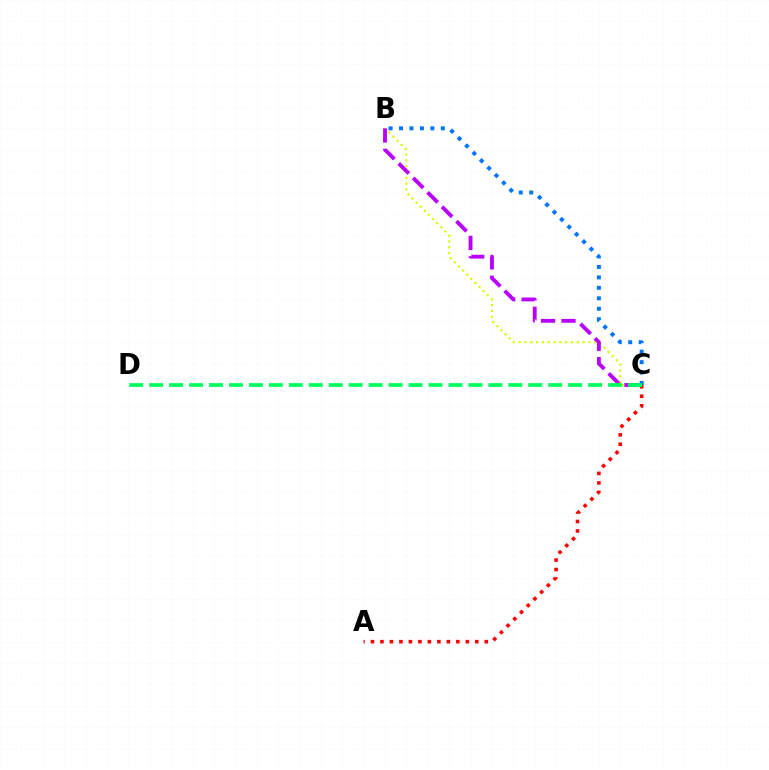{('B', 'C'): [{'color': '#d1ff00', 'line_style': 'dotted', 'thickness': 1.58}, {'color': '#b900ff', 'line_style': 'dashed', 'thickness': 2.77}, {'color': '#0074ff', 'line_style': 'dotted', 'thickness': 2.84}], ('A', 'C'): [{'color': '#ff0000', 'line_style': 'dotted', 'thickness': 2.58}], ('C', 'D'): [{'color': '#00ff5c', 'line_style': 'dashed', 'thickness': 2.71}]}